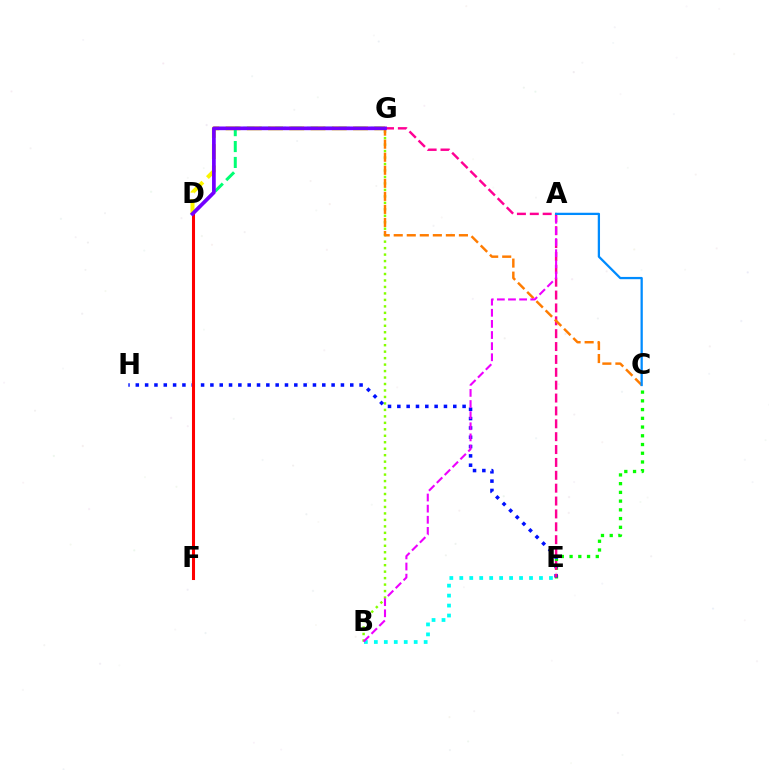{('B', 'G'): [{'color': '#84ff00', 'line_style': 'dotted', 'thickness': 1.76}], ('C', 'E'): [{'color': '#08ff00', 'line_style': 'dotted', 'thickness': 2.37}], ('E', 'H'): [{'color': '#0010ff', 'line_style': 'dotted', 'thickness': 2.53}], ('D', 'G'): [{'color': '#fcf500', 'line_style': 'dashed', 'thickness': 2.88}, {'color': '#00ff74', 'line_style': 'dashed', 'thickness': 2.16}, {'color': '#7200ff', 'line_style': 'solid', 'thickness': 2.66}], ('E', 'G'): [{'color': '#ff0094', 'line_style': 'dashed', 'thickness': 1.75}], ('C', 'G'): [{'color': '#ff7c00', 'line_style': 'dashed', 'thickness': 1.77}], ('B', 'E'): [{'color': '#00fff6', 'line_style': 'dotted', 'thickness': 2.71}], ('A', 'C'): [{'color': '#008cff', 'line_style': 'solid', 'thickness': 1.63}], ('D', 'F'): [{'color': '#ff0000', 'line_style': 'solid', 'thickness': 2.2}], ('A', 'B'): [{'color': '#ee00ff', 'line_style': 'dashed', 'thickness': 1.51}]}